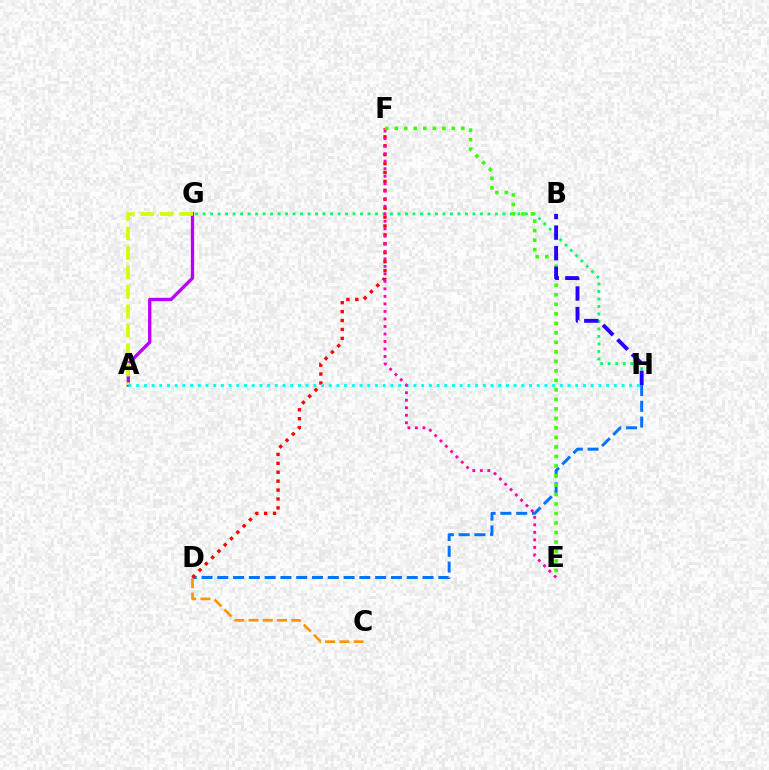{('G', 'H'): [{'color': '#00ff5c', 'line_style': 'dotted', 'thickness': 2.04}], ('D', 'H'): [{'color': '#0074ff', 'line_style': 'dashed', 'thickness': 2.14}], ('A', 'G'): [{'color': '#b900ff', 'line_style': 'solid', 'thickness': 2.39}, {'color': '#d1ff00', 'line_style': 'dashed', 'thickness': 2.64}], ('D', 'F'): [{'color': '#ff0000', 'line_style': 'dotted', 'thickness': 2.42}], ('E', 'F'): [{'color': '#3dff00', 'line_style': 'dotted', 'thickness': 2.58}, {'color': '#ff00ac', 'line_style': 'dotted', 'thickness': 2.04}], ('C', 'D'): [{'color': '#ff9400', 'line_style': 'dashed', 'thickness': 1.94}], ('B', 'H'): [{'color': '#2500ff', 'line_style': 'dashed', 'thickness': 2.79}], ('A', 'H'): [{'color': '#00fff6', 'line_style': 'dotted', 'thickness': 2.09}]}